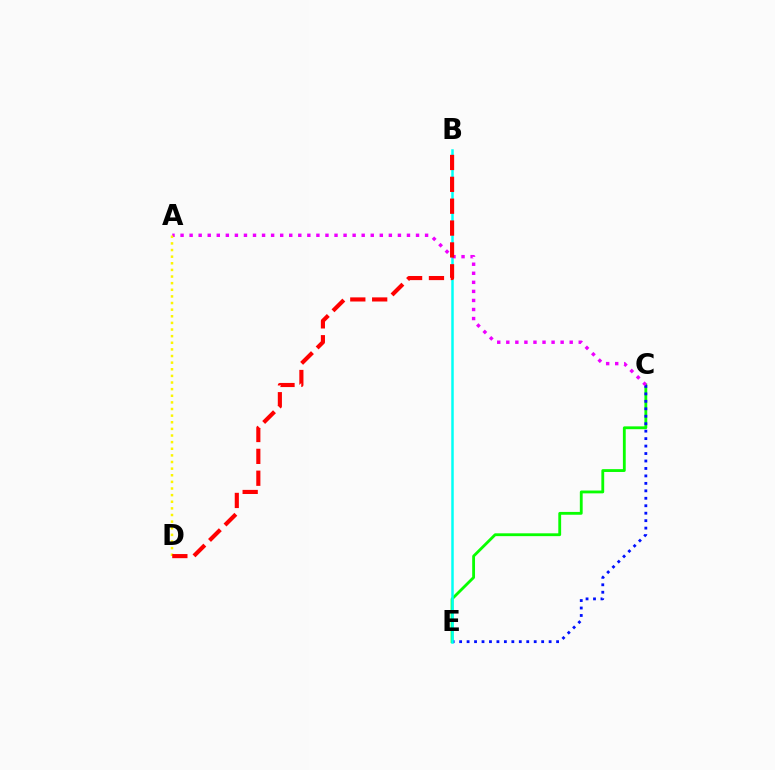{('C', 'E'): [{'color': '#08ff00', 'line_style': 'solid', 'thickness': 2.03}, {'color': '#0010ff', 'line_style': 'dotted', 'thickness': 2.03}], ('B', 'E'): [{'color': '#00fff6', 'line_style': 'solid', 'thickness': 1.8}], ('A', 'C'): [{'color': '#ee00ff', 'line_style': 'dotted', 'thickness': 2.46}], ('A', 'D'): [{'color': '#fcf500', 'line_style': 'dotted', 'thickness': 1.8}], ('B', 'D'): [{'color': '#ff0000', 'line_style': 'dashed', 'thickness': 2.97}]}